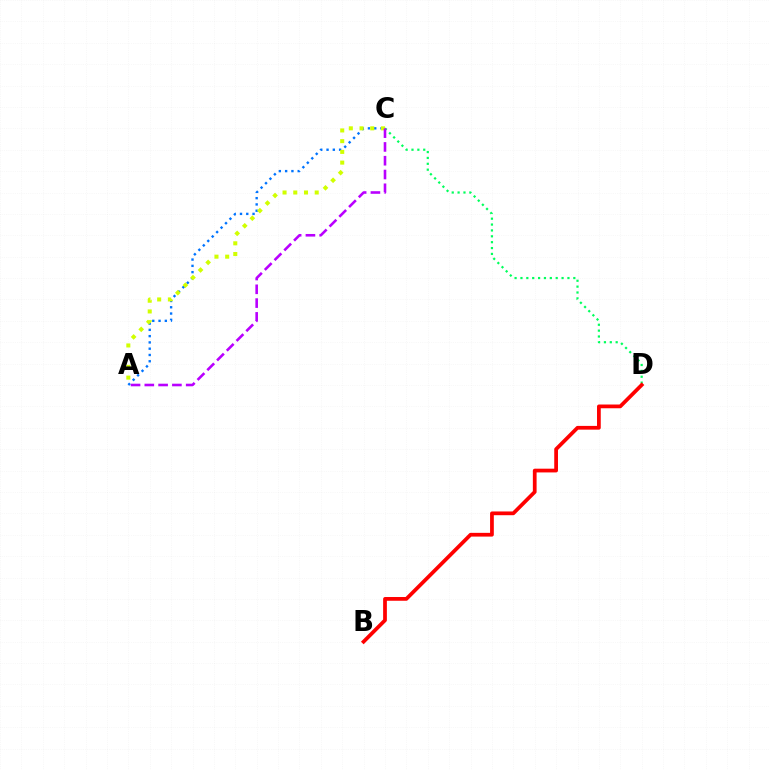{('C', 'D'): [{'color': '#00ff5c', 'line_style': 'dotted', 'thickness': 1.6}], ('A', 'C'): [{'color': '#0074ff', 'line_style': 'dotted', 'thickness': 1.71}, {'color': '#d1ff00', 'line_style': 'dotted', 'thickness': 2.91}, {'color': '#b900ff', 'line_style': 'dashed', 'thickness': 1.87}], ('B', 'D'): [{'color': '#ff0000', 'line_style': 'solid', 'thickness': 2.69}]}